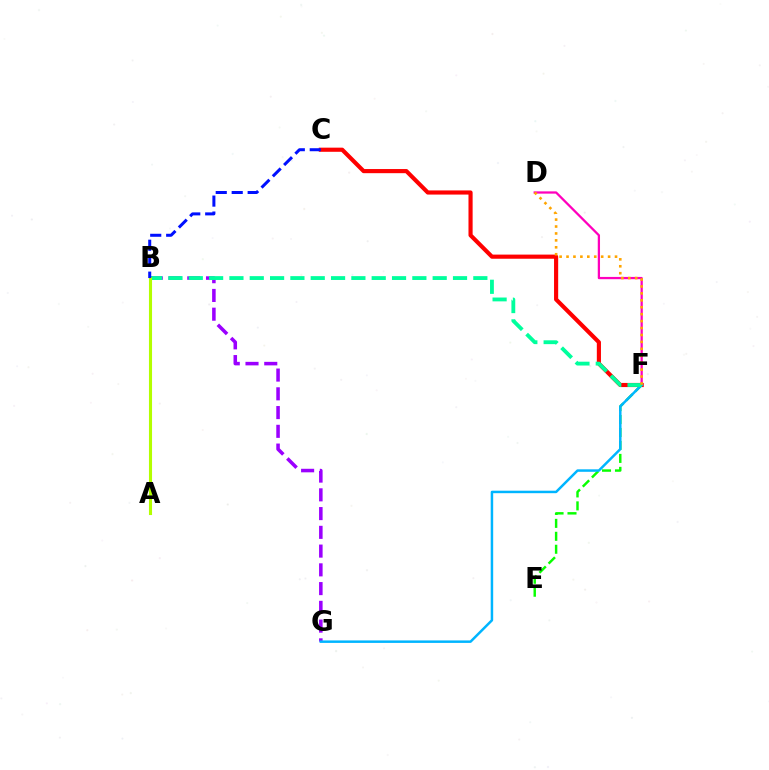{('C', 'F'): [{'color': '#ff0000', 'line_style': 'solid', 'thickness': 2.98}], ('B', 'G'): [{'color': '#9b00ff', 'line_style': 'dashed', 'thickness': 2.55}], ('E', 'F'): [{'color': '#08ff00', 'line_style': 'dashed', 'thickness': 1.76}], ('D', 'F'): [{'color': '#ff00bd', 'line_style': 'solid', 'thickness': 1.63}, {'color': '#ffa500', 'line_style': 'dotted', 'thickness': 1.88}], ('F', 'G'): [{'color': '#00b5ff', 'line_style': 'solid', 'thickness': 1.79}], ('B', 'F'): [{'color': '#00ff9d', 'line_style': 'dashed', 'thickness': 2.76}], ('A', 'B'): [{'color': '#b3ff00', 'line_style': 'solid', 'thickness': 2.22}], ('B', 'C'): [{'color': '#0010ff', 'line_style': 'dashed', 'thickness': 2.17}]}